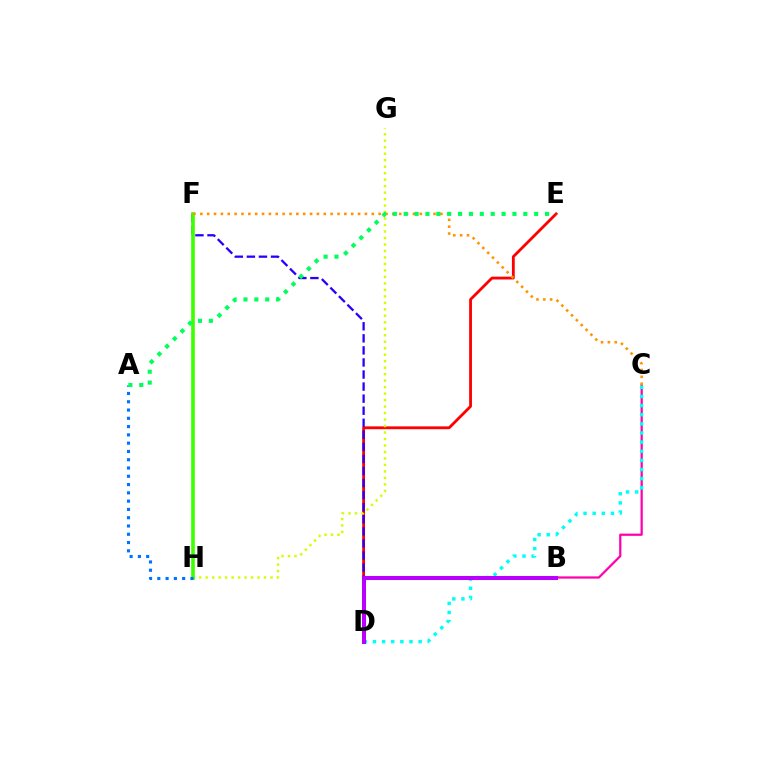{('D', 'E'): [{'color': '#ff0000', 'line_style': 'solid', 'thickness': 2.03}], ('G', 'H'): [{'color': '#d1ff00', 'line_style': 'dotted', 'thickness': 1.76}], ('D', 'F'): [{'color': '#2500ff', 'line_style': 'dashed', 'thickness': 1.64}], ('F', 'H'): [{'color': '#3dff00', 'line_style': 'solid', 'thickness': 2.63}], ('B', 'C'): [{'color': '#ff00ac', 'line_style': 'solid', 'thickness': 1.61}], ('A', 'H'): [{'color': '#0074ff', 'line_style': 'dotted', 'thickness': 2.25}], ('C', 'F'): [{'color': '#ff9400', 'line_style': 'dotted', 'thickness': 1.86}], ('C', 'D'): [{'color': '#00fff6', 'line_style': 'dotted', 'thickness': 2.48}], ('A', 'E'): [{'color': '#00ff5c', 'line_style': 'dotted', 'thickness': 2.95}], ('B', 'D'): [{'color': '#b900ff', 'line_style': 'solid', 'thickness': 2.91}]}